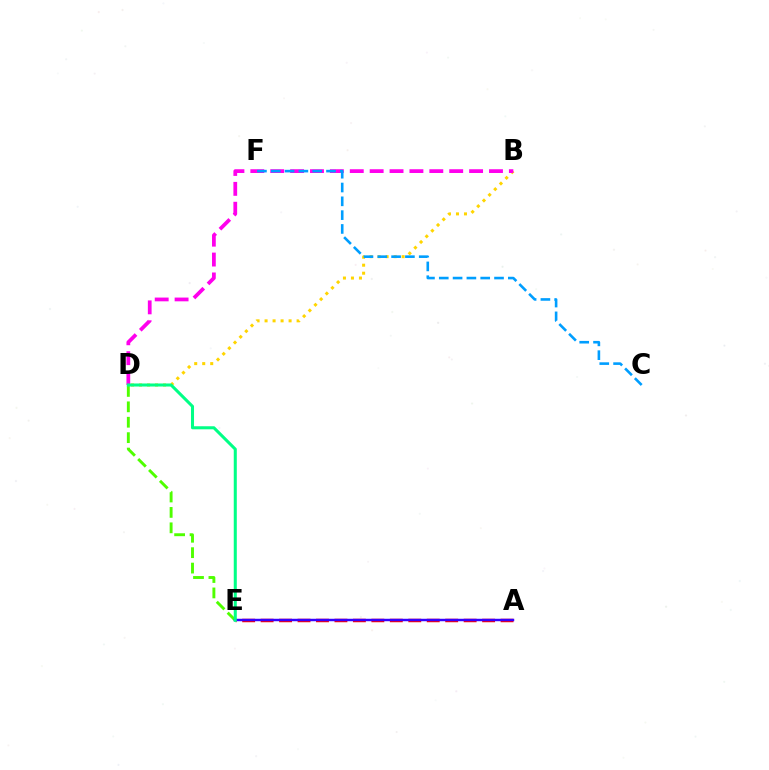{('B', 'D'): [{'color': '#ffd500', 'line_style': 'dotted', 'thickness': 2.18}, {'color': '#ff00ed', 'line_style': 'dashed', 'thickness': 2.7}], ('C', 'F'): [{'color': '#009eff', 'line_style': 'dashed', 'thickness': 1.88}], ('A', 'E'): [{'color': '#ff0000', 'line_style': 'dashed', 'thickness': 2.51}, {'color': '#3700ff', 'line_style': 'solid', 'thickness': 1.77}], ('D', 'E'): [{'color': '#4fff00', 'line_style': 'dashed', 'thickness': 2.09}, {'color': '#00ff86', 'line_style': 'solid', 'thickness': 2.19}]}